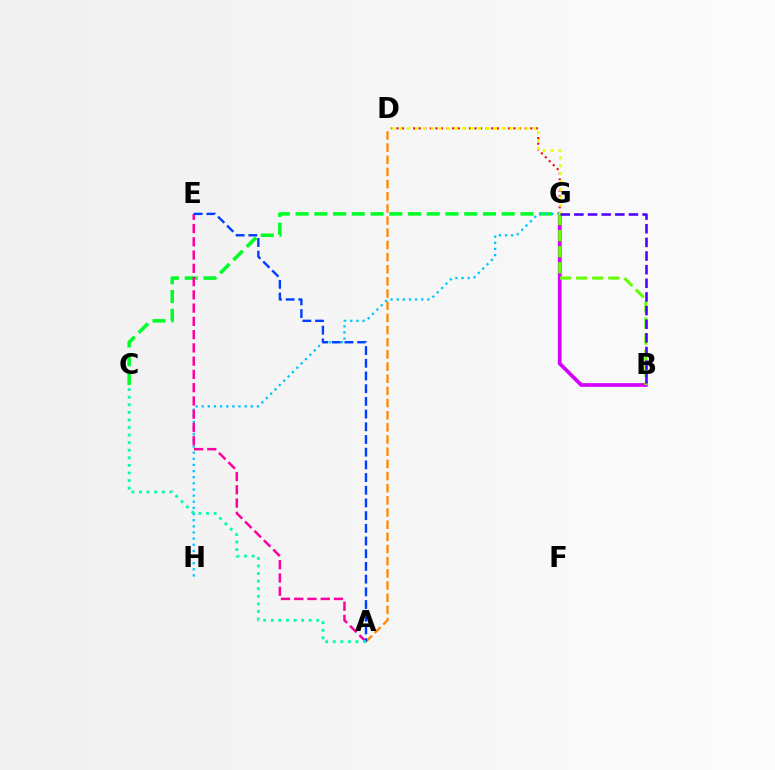{('B', 'G'): [{'color': '#d600ff', 'line_style': 'solid', 'thickness': 2.68}, {'color': '#66ff00', 'line_style': 'dashed', 'thickness': 2.19}, {'color': '#4f00ff', 'line_style': 'dashed', 'thickness': 1.85}], ('C', 'G'): [{'color': '#00ff27', 'line_style': 'dashed', 'thickness': 2.55}], ('A', 'D'): [{'color': '#ff8800', 'line_style': 'dashed', 'thickness': 1.65}], ('G', 'H'): [{'color': '#00c7ff', 'line_style': 'dotted', 'thickness': 1.67}], ('A', 'E'): [{'color': '#ff00a0', 'line_style': 'dashed', 'thickness': 1.8}, {'color': '#003fff', 'line_style': 'dashed', 'thickness': 1.72}], ('D', 'G'): [{'color': '#ff0000', 'line_style': 'dotted', 'thickness': 1.52}, {'color': '#eeff00', 'line_style': 'dotted', 'thickness': 2.14}], ('A', 'C'): [{'color': '#00ffaf', 'line_style': 'dotted', 'thickness': 2.06}]}